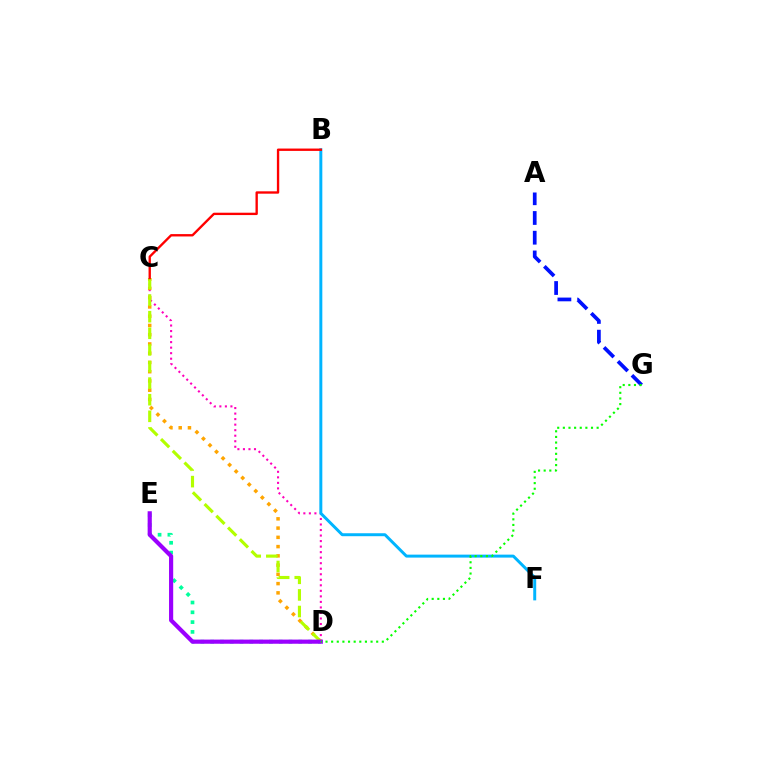{('C', 'D'): [{'color': '#ff00bd', 'line_style': 'dotted', 'thickness': 1.5}, {'color': '#ffa500', 'line_style': 'dotted', 'thickness': 2.51}, {'color': '#b3ff00', 'line_style': 'dashed', 'thickness': 2.26}], ('A', 'G'): [{'color': '#0010ff', 'line_style': 'dashed', 'thickness': 2.68}], ('B', 'F'): [{'color': '#00b5ff', 'line_style': 'solid', 'thickness': 2.13}], ('D', 'E'): [{'color': '#00ff9d', 'line_style': 'dotted', 'thickness': 2.66}, {'color': '#9b00ff', 'line_style': 'solid', 'thickness': 3.0}], ('B', 'C'): [{'color': '#ff0000', 'line_style': 'solid', 'thickness': 1.7}], ('D', 'G'): [{'color': '#08ff00', 'line_style': 'dotted', 'thickness': 1.53}]}